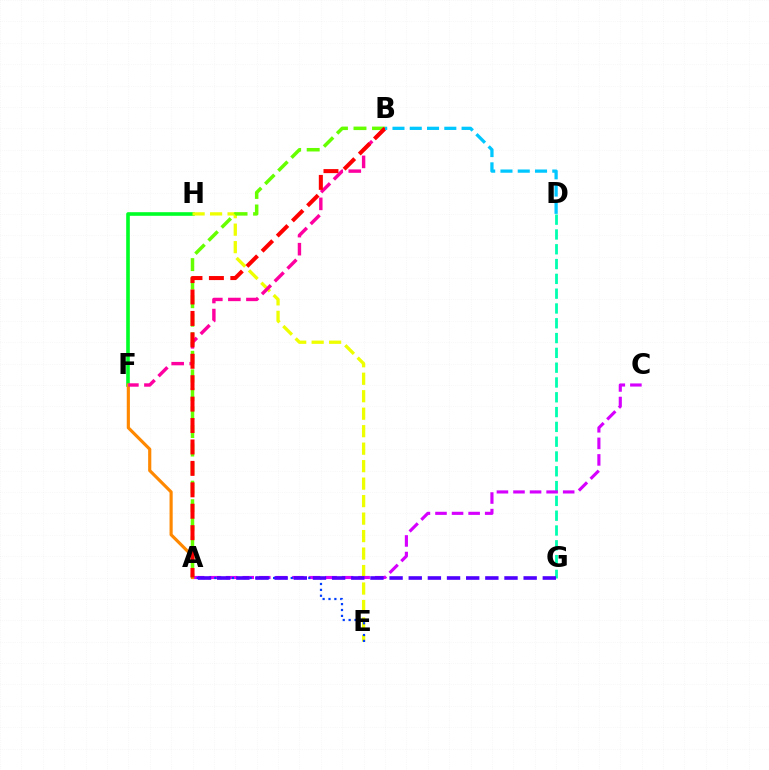{('F', 'H'): [{'color': '#00ff27', 'line_style': 'solid', 'thickness': 2.61}], ('D', 'G'): [{'color': '#00ffaf', 'line_style': 'dashed', 'thickness': 2.01}], ('E', 'H'): [{'color': '#eeff00', 'line_style': 'dashed', 'thickness': 2.38}], ('A', 'C'): [{'color': '#d600ff', 'line_style': 'dashed', 'thickness': 2.25}], ('A', 'F'): [{'color': '#ff8800', 'line_style': 'solid', 'thickness': 2.27}], ('A', 'B'): [{'color': '#66ff00', 'line_style': 'dashed', 'thickness': 2.52}, {'color': '#ff0000', 'line_style': 'dashed', 'thickness': 2.91}], ('A', 'E'): [{'color': '#003fff', 'line_style': 'dotted', 'thickness': 1.6}], ('A', 'G'): [{'color': '#4f00ff', 'line_style': 'dashed', 'thickness': 2.6}], ('B', 'F'): [{'color': '#ff00a0', 'line_style': 'dashed', 'thickness': 2.45}], ('B', 'D'): [{'color': '#00c7ff', 'line_style': 'dashed', 'thickness': 2.35}]}